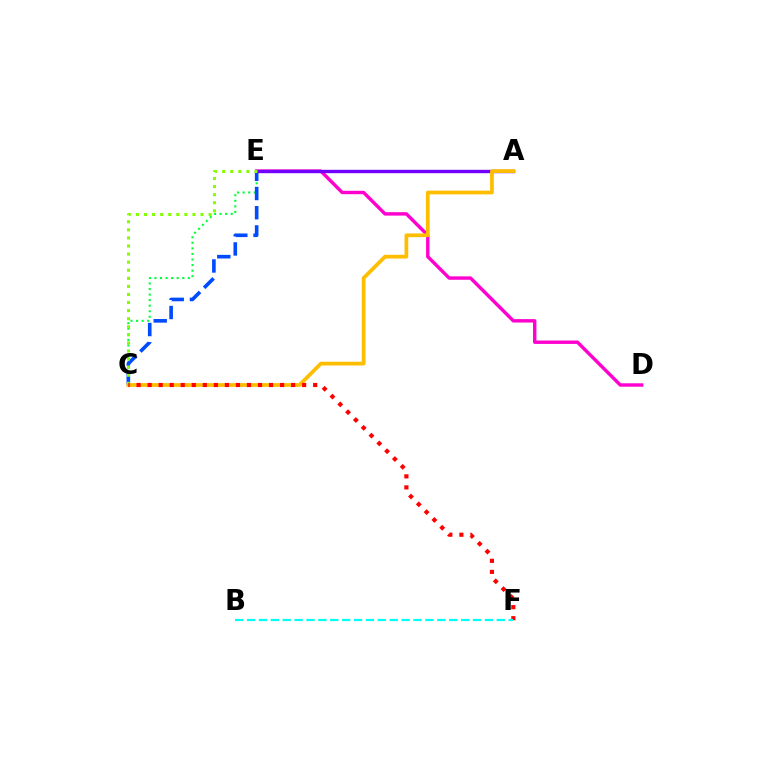{('D', 'E'): [{'color': '#ff00cf', 'line_style': 'solid', 'thickness': 2.45}], ('C', 'E'): [{'color': '#00ff39', 'line_style': 'dotted', 'thickness': 1.51}, {'color': '#004bff', 'line_style': 'dashed', 'thickness': 2.61}, {'color': '#84ff00', 'line_style': 'dotted', 'thickness': 2.2}], ('A', 'E'): [{'color': '#7200ff', 'line_style': 'solid', 'thickness': 2.44}], ('A', 'C'): [{'color': '#ffbd00', 'line_style': 'solid', 'thickness': 2.68}], ('C', 'F'): [{'color': '#ff0000', 'line_style': 'dotted', 'thickness': 3.0}], ('B', 'F'): [{'color': '#00fff6', 'line_style': 'dashed', 'thickness': 1.62}]}